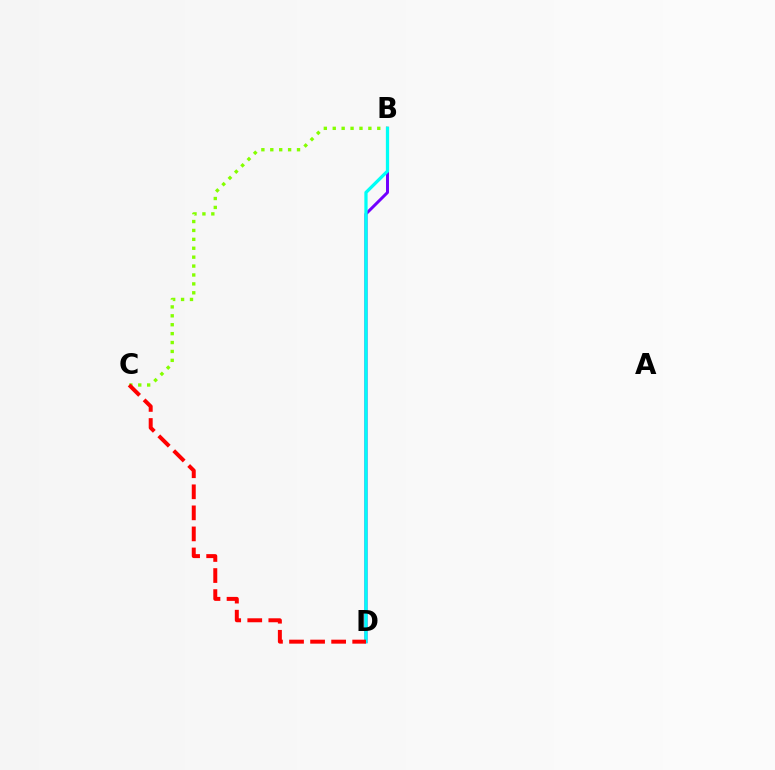{('B', 'C'): [{'color': '#84ff00', 'line_style': 'dotted', 'thickness': 2.42}], ('B', 'D'): [{'color': '#7200ff', 'line_style': 'solid', 'thickness': 2.14}, {'color': '#00fff6', 'line_style': 'solid', 'thickness': 2.35}], ('C', 'D'): [{'color': '#ff0000', 'line_style': 'dashed', 'thickness': 2.86}]}